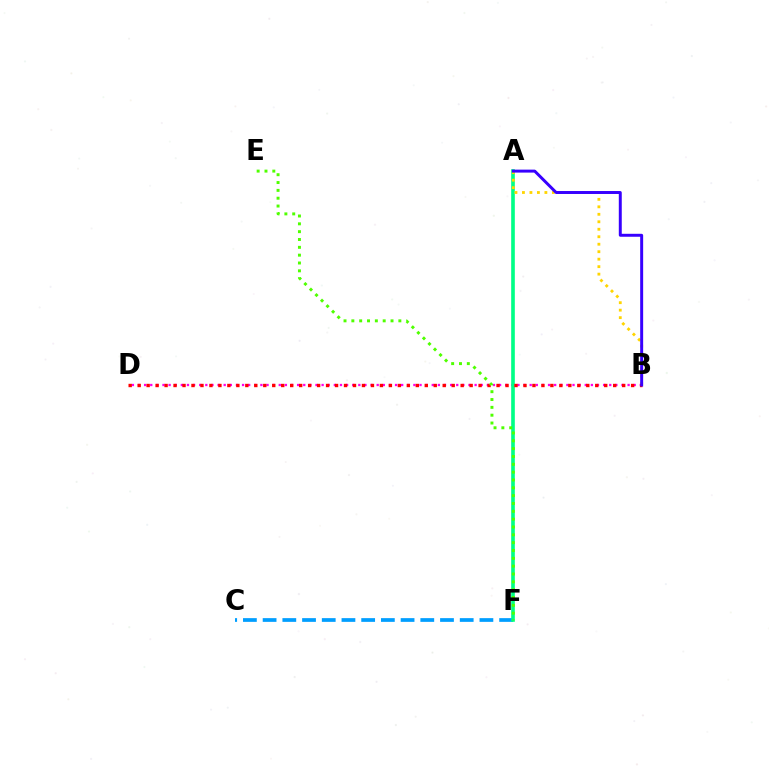{('B', 'D'): [{'color': '#ff00ed', 'line_style': 'dotted', 'thickness': 1.66}, {'color': '#ff0000', 'line_style': 'dotted', 'thickness': 2.44}], ('C', 'F'): [{'color': '#009eff', 'line_style': 'dashed', 'thickness': 2.68}], ('A', 'F'): [{'color': '#00ff86', 'line_style': 'solid', 'thickness': 2.62}], ('A', 'B'): [{'color': '#ffd500', 'line_style': 'dotted', 'thickness': 2.03}, {'color': '#3700ff', 'line_style': 'solid', 'thickness': 2.13}], ('E', 'F'): [{'color': '#4fff00', 'line_style': 'dotted', 'thickness': 2.13}]}